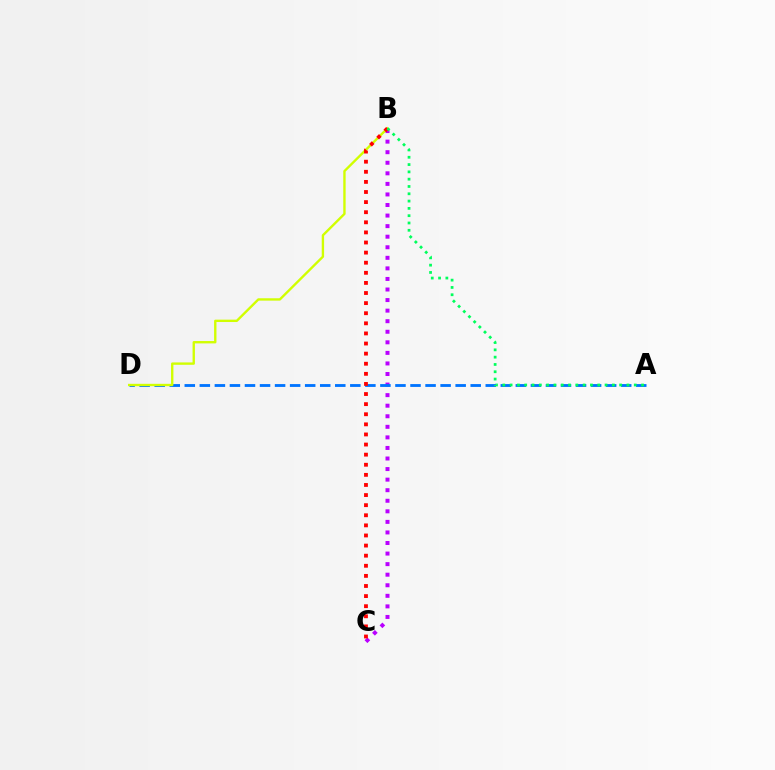{('B', 'C'): [{'color': '#b900ff', 'line_style': 'dotted', 'thickness': 2.87}, {'color': '#ff0000', 'line_style': 'dotted', 'thickness': 2.74}], ('A', 'D'): [{'color': '#0074ff', 'line_style': 'dashed', 'thickness': 2.04}], ('B', 'D'): [{'color': '#d1ff00', 'line_style': 'solid', 'thickness': 1.71}], ('A', 'B'): [{'color': '#00ff5c', 'line_style': 'dotted', 'thickness': 1.98}]}